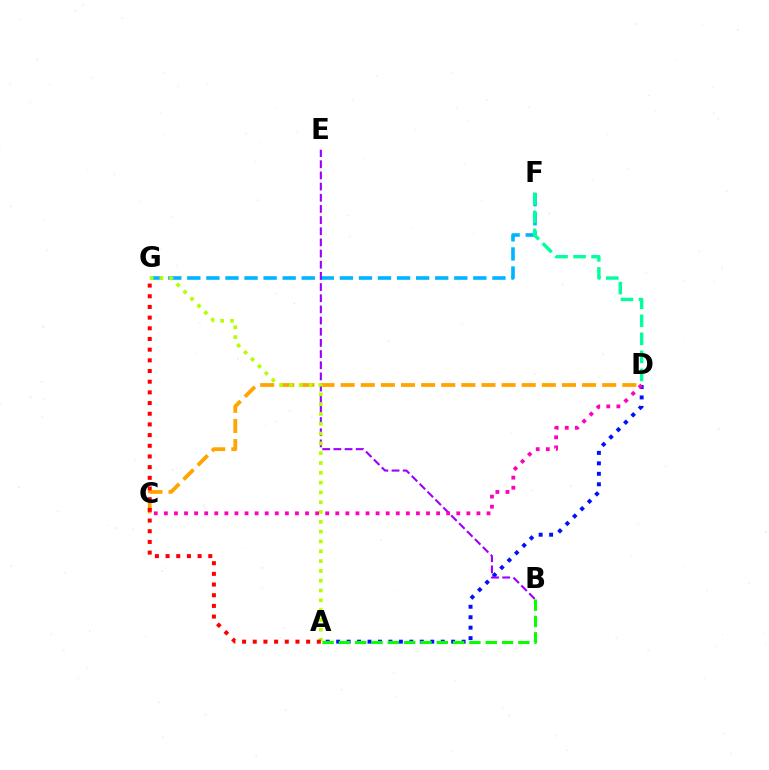{('A', 'D'): [{'color': '#0010ff', 'line_style': 'dotted', 'thickness': 2.84}], ('F', 'G'): [{'color': '#00b5ff', 'line_style': 'dashed', 'thickness': 2.59}], ('C', 'D'): [{'color': '#ffa500', 'line_style': 'dashed', 'thickness': 2.73}, {'color': '#ff00bd', 'line_style': 'dotted', 'thickness': 2.74}], ('A', 'B'): [{'color': '#08ff00', 'line_style': 'dashed', 'thickness': 2.22}], ('B', 'E'): [{'color': '#9b00ff', 'line_style': 'dashed', 'thickness': 1.52}], ('A', 'G'): [{'color': '#b3ff00', 'line_style': 'dotted', 'thickness': 2.67}, {'color': '#ff0000', 'line_style': 'dotted', 'thickness': 2.9}], ('D', 'F'): [{'color': '#00ff9d', 'line_style': 'dashed', 'thickness': 2.45}]}